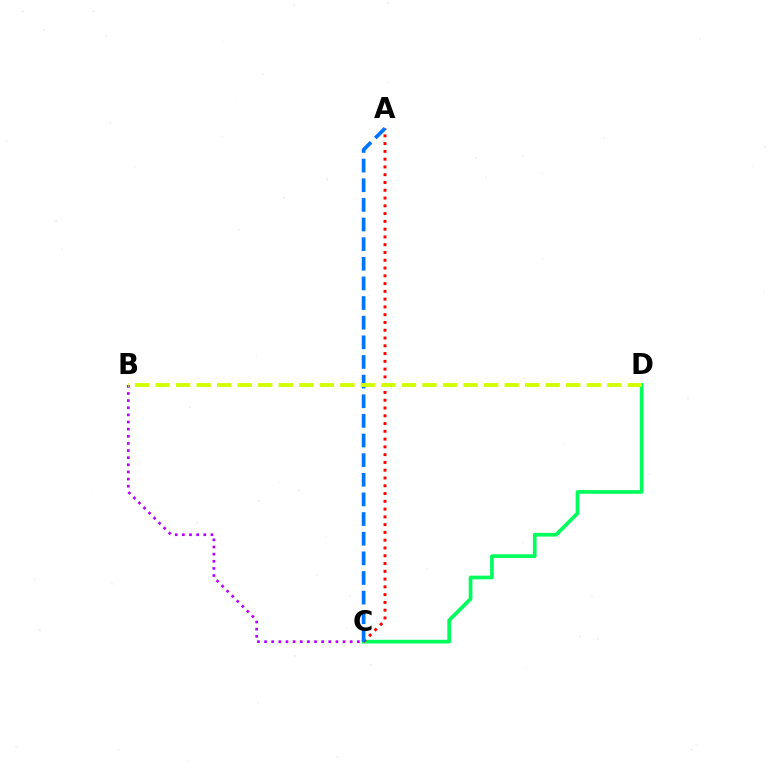{('C', 'D'): [{'color': '#00ff5c', 'line_style': 'solid', 'thickness': 2.67}], ('A', 'C'): [{'color': '#ff0000', 'line_style': 'dotted', 'thickness': 2.11}, {'color': '#0074ff', 'line_style': 'dashed', 'thickness': 2.67}], ('B', 'C'): [{'color': '#b900ff', 'line_style': 'dotted', 'thickness': 1.94}], ('B', 'D'): [{'color': '#d1ff00', 'line_style': 'dashed', 'thickness': 2.79}]}